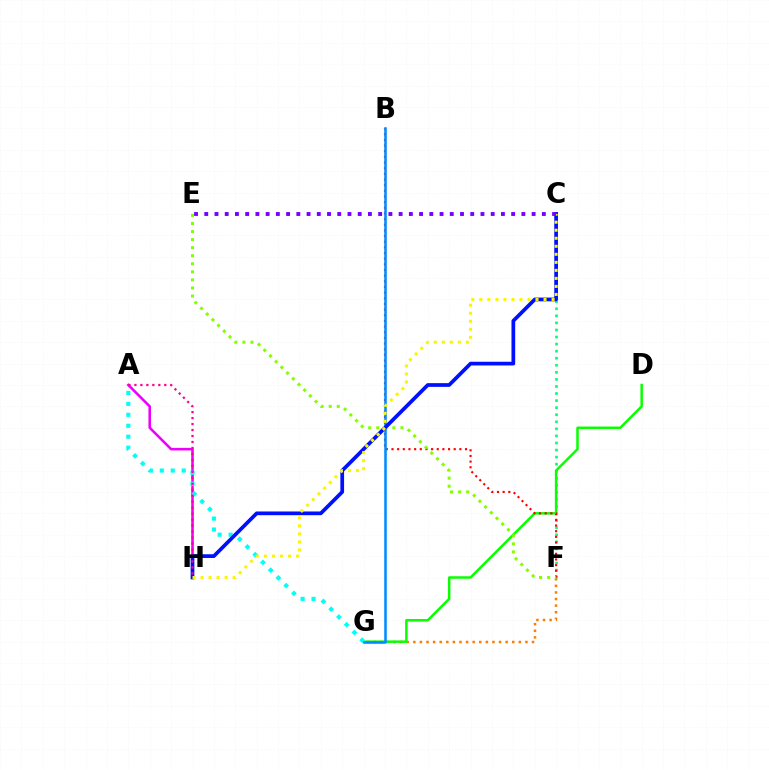{('A', 'H'): [{'color': '#ee00ff', 'line_style': 'solid', 'thickness': 1.85}, {'color': '#ff0094', 'line_style': 'dotted', 'thickness': 1.62}], ('F', 'G'): [{'color': '#ff7c00', 'line_style': 'dotted', 'thickness': 1.79}], ('C', 'F'): [{'color': '#00ff74', 'line_style': 'dotted', 'thickness': 1.92}], ('D', 'G'): [{'color': '#08ff00', 'line_style': 'solid', 'thickness': 1.79}], ('B', 'F'): [{'color': '#ff0000', 'line_style': 'dotted', 'thickness': 1.54}], ('A', 'G'): [{'color': '#00fff6', 'line_style': 'dotted', 'thickness': 2.98}], ('E', 'F'): [{'color': '#84ff00', 'line_style': 'dotted', 'thickness': 2.19}], ('B', 'G'): [{'color': '#008cff', 'line_style': 'solid', 'thickness': 1.84}], ('C', 'H'): [{'color': '#0010ff', 'line_style': 'solid', 'thickness': 2.68}, {'color': '#fcf500', 'line_style': 'dotted', 'thickness': 2.18}], ('C', 'E'): [{'color': '#7200ff', 'line_style': 'dotted', 'thickness': 2.78}]}